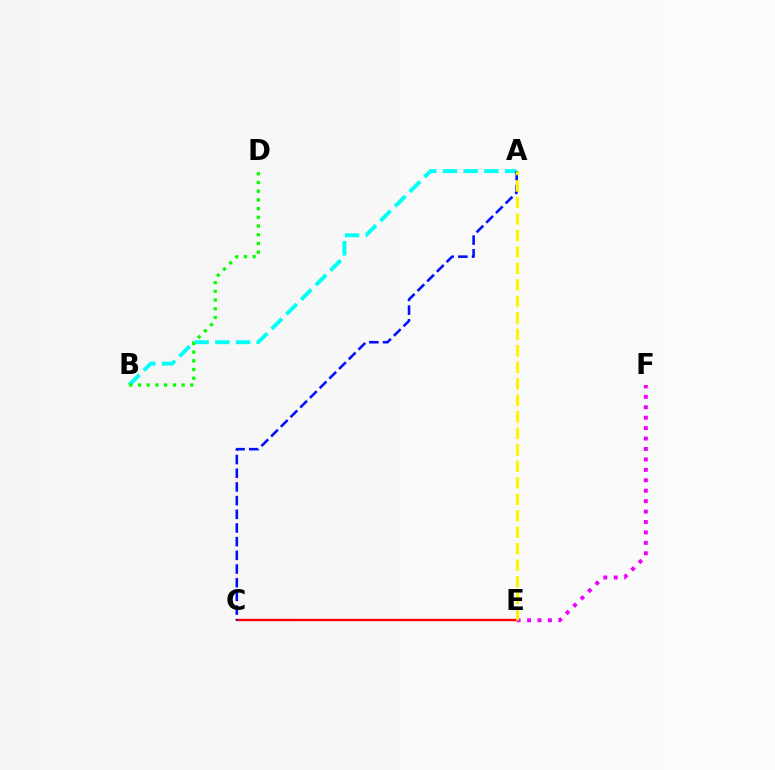{('A', 'B'): [{'color': '#00fff6', 'line_style': 'dashed', 'thickness': 2.81}], ('B', 'D'): [{'color': '#08ff00', 'line_style': 'dotted', 'thickness': 2.37}], ('C', 'E'): [{'color': '#ff0000', 'line_style': 'solid', 'thickness': 1.71}], ('E', 'F'): [{'color': '#ee00ff', 'line_style': 'dotted', 'thickness': 2.83}], ('A', 'C'): [{'color': '#0010ff', 'line_style': 'dashed', 'thickness': 1.86}], ('A', 'E'): [{'color': '#fcf500', 'line_style': 'dashed', 'thickness': 2.24}]}